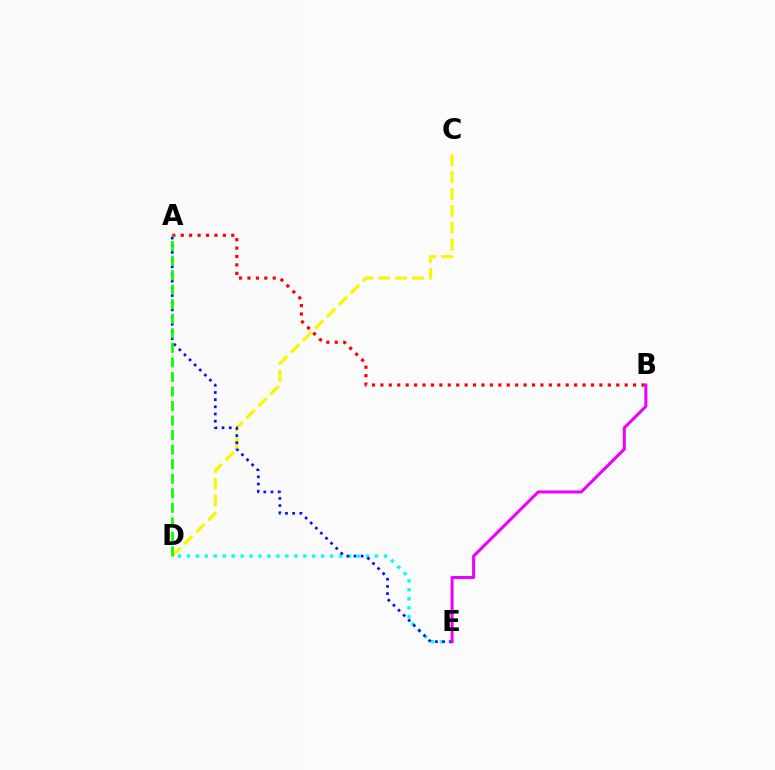{('C', 'D'): [{'color': '#fcf500', 'line_style': 'dashed', 'thickness': 2.29}], ('D', 'E'): [{'color': '#00fff6', 'line_style': 'dotted', 'thickness': 2.43}], ('A', 'E'): [{'color': '#0010ff', 'line_style': 'dotted', 'thickness': 1.95}], ('A', 'B'): [{'color': '#ff0000', 'line_style': 'dotted', 'thickness': 2.29}], ('B', 'E'): [{'color': '#ee00ff', 'line_style': 'solid', 'thickness': 2.19}], ('A', 'D'): [{'color': '#08ff00', 'line_style': 'dashed', 'thickness': 1.98}]}